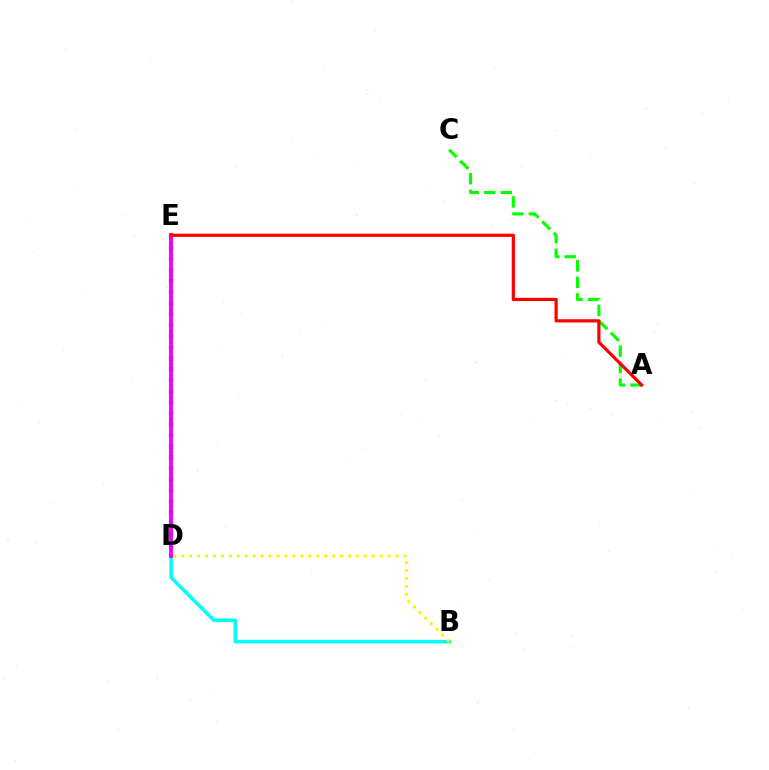{('A', 'C'): [{'color': '#08ff00', 'line_style': 'dashed', 'thickness': 2.24}], ('B', 'D'): [{'color': '#00fff6', 'line_style': 'solid', 'thickness': 2.55}, {'color': '#fcf500', 'line_style': 'dotted', 'thickness': 2.16}], ('D', 'E'): [{'color': '#0010ff', 'line_style': 'dotted', 'thickness': 2.99}, {'color': '#ee00ff', 'line_style': 'solid', 'thickness': 2.77}], ('A', 'E'): [{'color': '#ff0000', 'line_style': 'solid', 'thickness': 2.31}]}